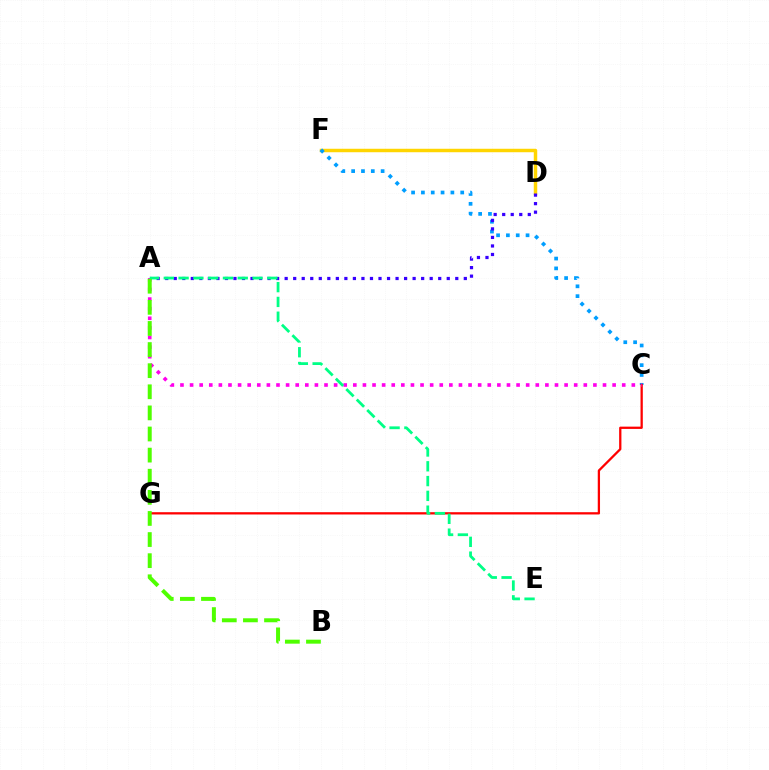{('D', 'F'): [{'color': '#ffd500', 'line_style': 'solid', 'thickness': 2.5}], ('C', 'F'): [{'color': '#009eff', 'line_style': 'dotted', 'thickness': 2.67}], ('C', 'G'): [{'color': '#ff0000', 'line_style': 'solid', 'thickness': 1.64}], ('A', 'C'): [{'color': '#ff00ed', 'line_style': 'dotted', 'thickness': 2.61}], ('A', 'D'): [{'color': '#3700ff', 'line_style': 'dotted', 'thickness': 2.32}], ('A', 'E'): [{'color': '#00ff86', 'line_style': 'dashed', 'thickness': 2.01}], ('A', 'B'): [{'color': '#4fff00', 'line_style': 'dashed', 'thickness': 2.87}]}